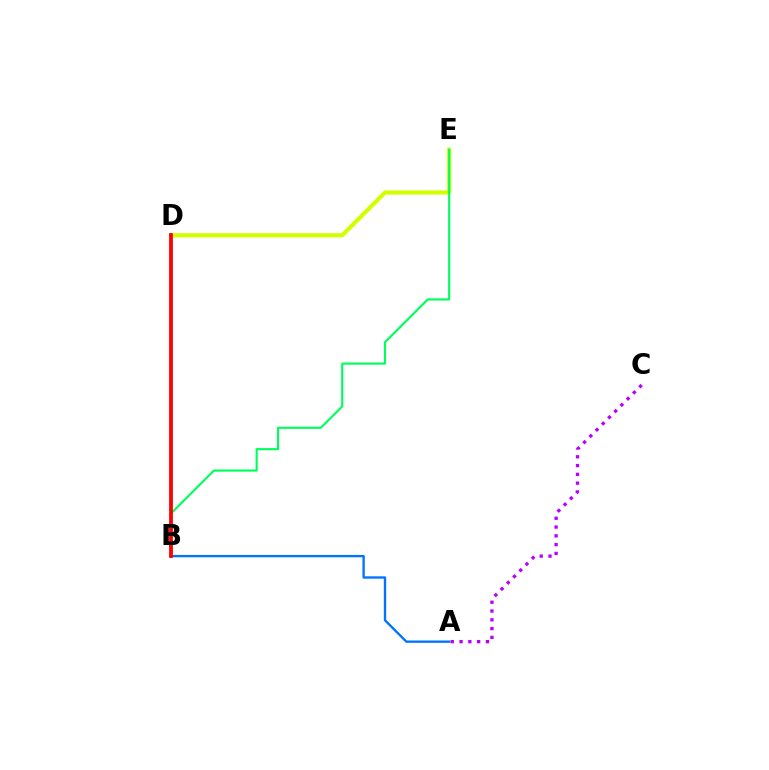{('A', 'B'): [{'color': '#0074ff', 'line_style': 'solid', 'thickness': 1.69}], ('D', 'E'): [{'color': '#d1ff00', 'line_style': 'solid', 'thickness': 2.98}], ('B', 'E'): [{'color': '#00ff5c', 'line_style': 'solid', 'thickness': 1.54}], ('B', 'D'): [{'color': '#ff0000', 'line_style': 'solid', 'thickness': 2.72}], ('A', 'C'): [{'color': '#b900ff', 'line_style': 'dotted', 'thickness': 2.39}]}